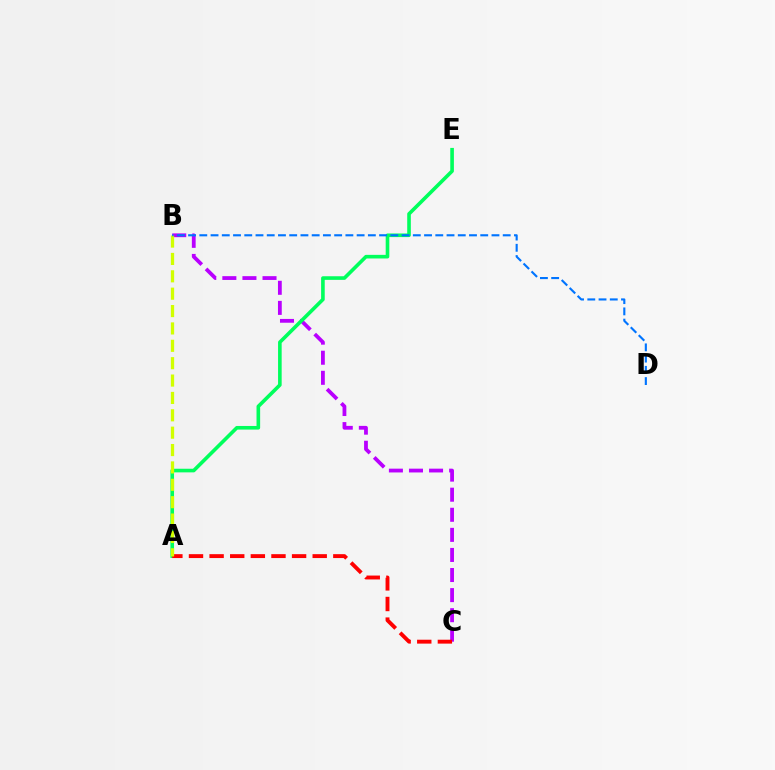{('B', 'C'): [{'color': '#b900ff', 'line_style': 'dashed', 'thickness': 2.73}], ('A', 'E'): [{'color': '#00ff5c', 'line_style': 'solid', 'thickness': 2.6}], ('A', 'C'): [{'color': '#ff0000', 'line_style': 'dashed', 'thickness': 2.8}], ('A', 'B'): [{'color': '#d1ff00', 'line_style': 'dashed', 'thickness': 2.36}], ('B', 'D'): [{'color': '#0074ff', 'line_style': 'dashed', 'thickness': 1.53}]}